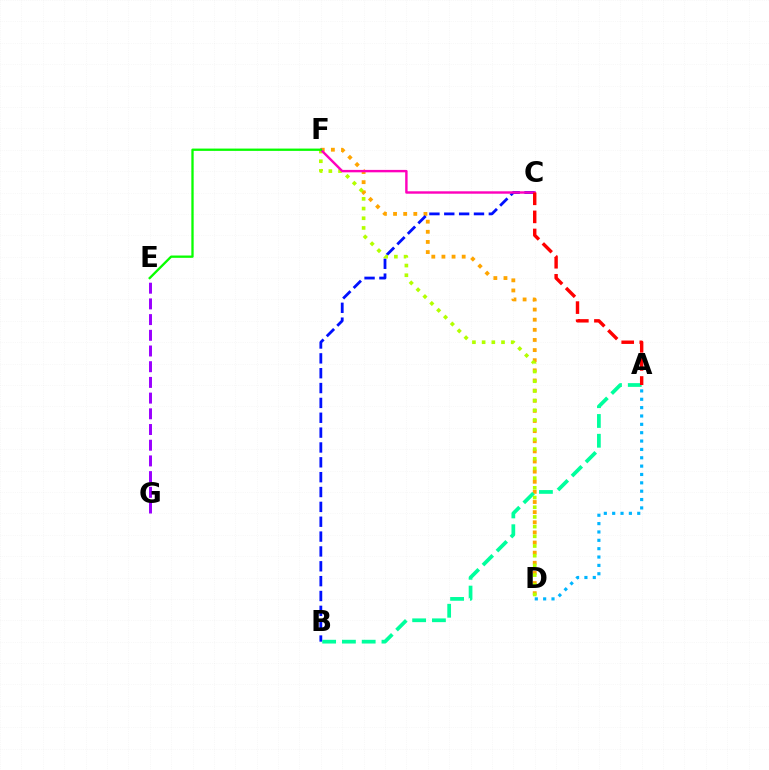{('D', 'F'): [{'color': '#ffa500', 'line_style': 'dotted', 'thickness': 2.75}, {'color': '#b3ff00', 'line_style': 'dotted', 'thickness': 2.63}], ('B', 'C'): [{'color': '#0010ff', 'line_style': 'dashed', 'thickness': 2.02}], ('A', 'B'): [{'color': '#00ff9d', 'line_style': 'dashed', 'thickness': 2.69}], ('C', 'F'): [{'color': '#ff00bd', 'line_style': 'solid', 'thickness': 1.74}], ('E', 'G'): [{'color': '#9b00ff', 'line_style': 'dashed', 'thickness': 2.13}], ('E', 'F'): [{'color': '#08ff00', 'line_style': 'solid', 'thickness': 1.67}], ('A', 'C'): [{'color': '#ff0000', 'line_style': 'dashed', 'thickness': 2.46}], ('A', 'D'): [{'color': '#00b5ff', 'line_style': 'dotted', 'thickness': 2.27}]}